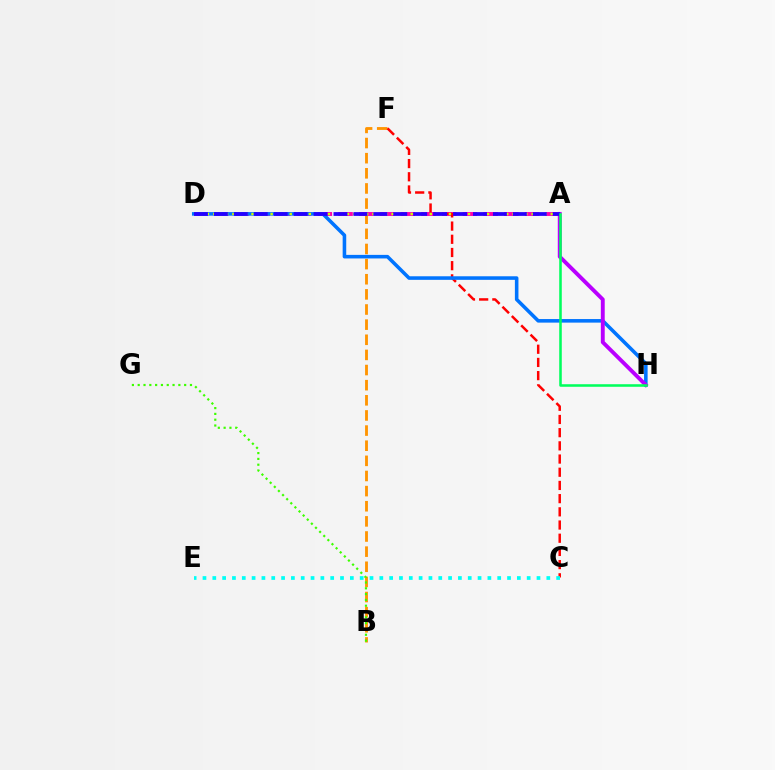{('A', 'D'): [{'color': '#ff00ac', 'line_style': 'dashed', 'thickness': 2.81}, {'color': '#d1ff00', 'line_style': 'dotted', 'thickness': 1.73}, {'color': '#2500ff', 'line_style': 'dashed', 'thickness': 2.71}], ('B', 'F'): [{'color': '#ff9400', 'line_style': 'dashed', 'thickness': 2.06}], ('C', 'F'): [{'color': '#ff0000', 'line_style': 'dashed', 'thickness': 1.79}], ('B', 'G'): [{'color': '#3dff00', 'line_style': 'dotted', 'thickness': 1.58}], ('D', 'H'): [{'color': '#0074ff', 'line_style': 'solid', 'thickness': 2.57}], ('A', 'H'): [{'color': '#b900ff', 'line_style': 'solid', 'thickness': 2.8}, {'color': '#00ff5c', 'line_style': 'solid', 'thickness': 1.84}], ('C', 'E'): [{'color': '#00fff6', 'line_style': 'dotted', 'thickness': 2.67}]}